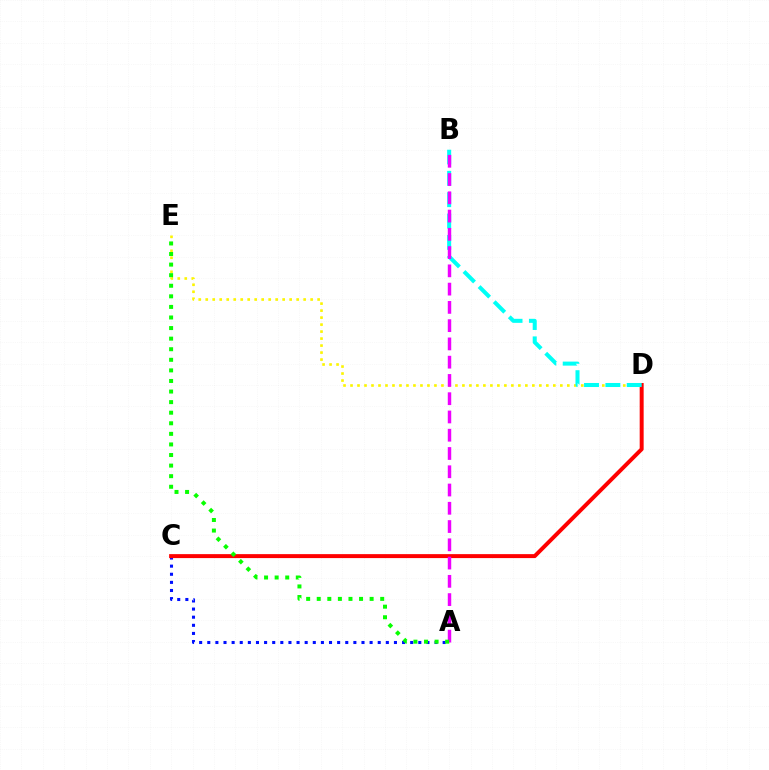{('A', 'C'): [{'color': '#0010ff', 'line_style': 'dotted', 'thickness': 2.21}], ('D', 'E'): [{'color': '#fcf500', 'line_style': 'dotted', 'thickness': 1.9}], ('C', 'D'): [{'color': '#ff0000', 'line_style': 'solid', 'thickness': 2.85}], ('B', 'D'): [{'color': '#00fff6', 'line_style': 'dashed', 'thickness': 2.9}], ('A', 'B'): [{'color': '#ee00ff', 'line_style': 'dashed', 'thickness': 2.48}], ('A', 'E'): [{'color': '#08ff00', 'line_style': 'dotted', 'thickness': 2.87}]}